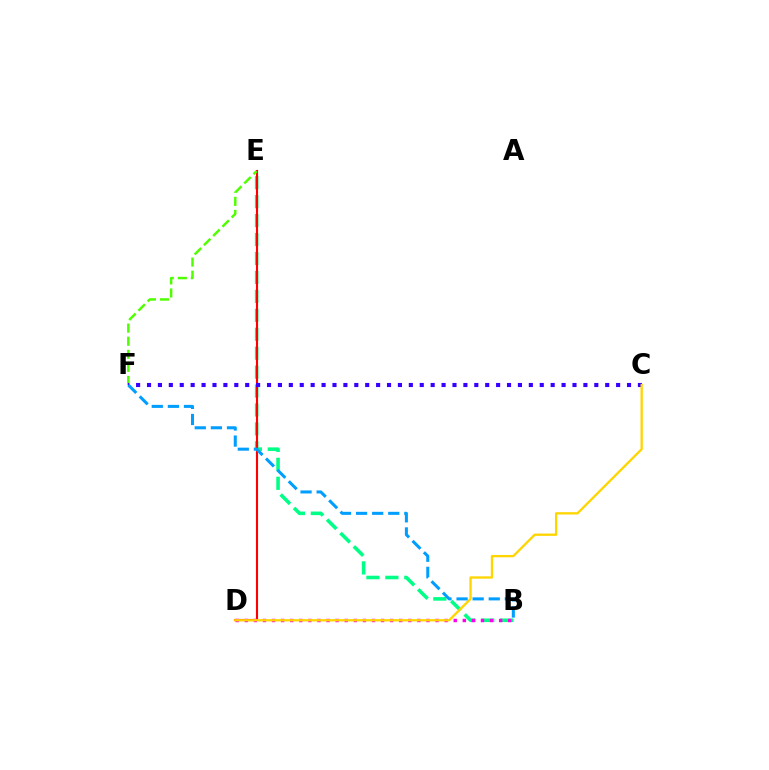{('B', 'E'): [{'color': '#00ff86', 'line_style': 'dashed', 'thickness': 2.57}], ('D', 'E'): [{'color': '#ff0000', 'line_style': 'solid', 'thickness': 1.53}], ('B', 'D'): [{'color': '#ff00ed', 'line_style': 'dotted', 'thickness': 2.47}], ('E', 'F'): [{'color': '#4fff00', 'line_style': 'dashed', 'thickness': 1.78}], ('C', 'F'): [{'color': '#3700ff', 'line_style': 'dotted', 'thickness': 2.96}], ('C', 'D'): [{'color': '#ffd500', 'line_style': 'solid', 'thickness': 1.66}], ('B', 'F'): [{'color': '#009eff', 'line_style': 'dashed', 'thickness': 2.19}]}